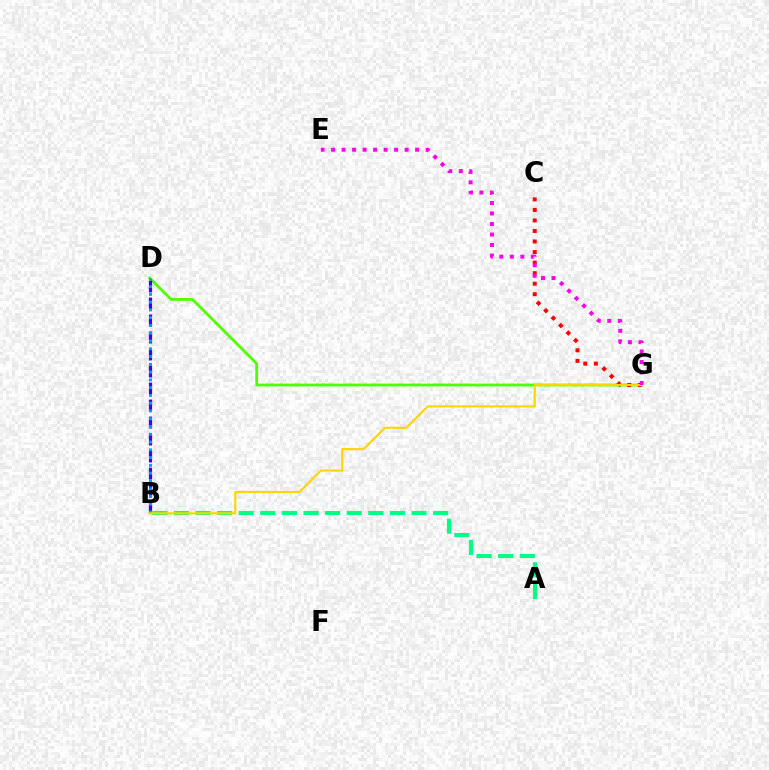{('D', 'G'): [{'color': '#4fff00', 'line_style': 'solid', 'thickness': 2.01}], ('B', 'D'): [{'color': '#3700ff', 'line_style': 'dashed', 'thickness': 2.31}, {'color': '#009eff', 'line_style': 'dotted', 'thickness': 2.11}], ('A', 'B'): [{'color': '#00ff86', 'line_style': 'dashed', 'thickness': 2.93}], ('C', 'G'): [{'color': '#ff0000', 'line_style': 'dotted', 'thickness': 2.86}], ('B', 'G'): [{'color': '#ffd500', 'line_style': 'solid', 'thickness': 1.54}], ('E', 'G'): [{'color': '#ff00ed', 'line_style': 'dotted', 'thickness': 2.85}]}